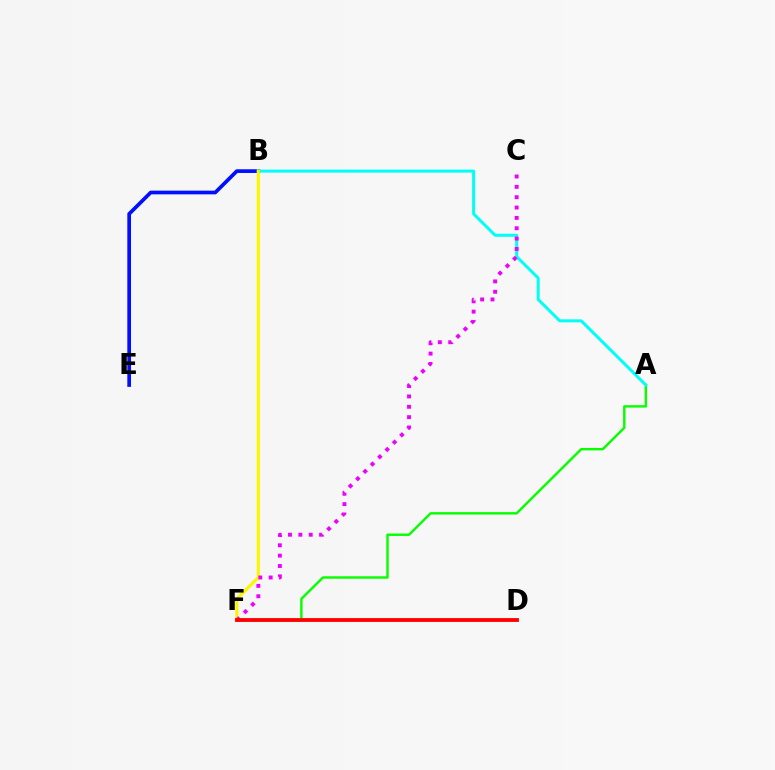{('B', 'E'): [{'color': '#0010ff', 'line_style': 'solid', 'thickness': 2.67}], ('A', 'F'): [{'color': '#08ff00', 'line_style': 'solid', 'thickness': 1.75}], ('A', 'B'): [{'color': '#00fff6', 'line_style': 'solid', 'thickness': 2.16}], ('B', 'F'): [{'color': '#fcf500', 'line_style': 'solid', 'thickness': 2.26}], ('C', 'F'): [{'color': '#ee00ff', 'line_style': 'dotted', 'thickness': 2.81}], ('D', 'F'): [{'color': '#ff0000', 'line_style': 'solid', 'thickness': 2.75}]}